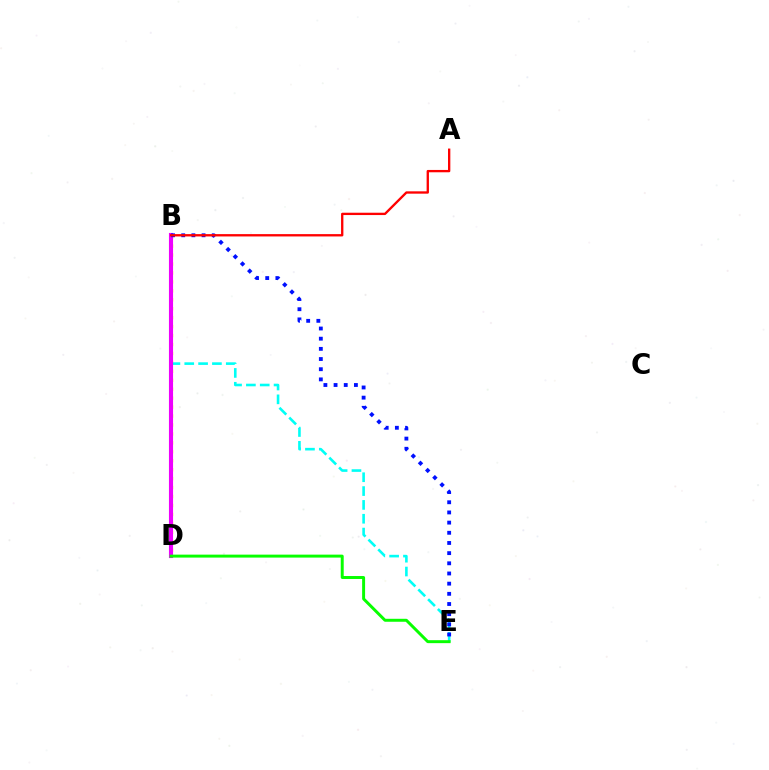{('B', 'D'): [{'color': '#fcf500', 'line_style': 'dotted', 'thickness': 2.43}, {'color': '#ee00ff', 'line_style': 'solid', 'thickness': 2.96}], ('B', 'E'): [{'color': '#00fff6', 'line_style': 'dashed', 'thickness': 1.88}, {'color': '#0010ff', 'line_style': 'dotted', 'thickness': 2.76}], ('A', 'B'): [{'color': '#ff0000', 'line_style': 'solid', 'thickness': 1.68}], ('D', 'E'): [{'color': '#08ff00', 'line_style': 'solid', 'thickness': 2.13}]}